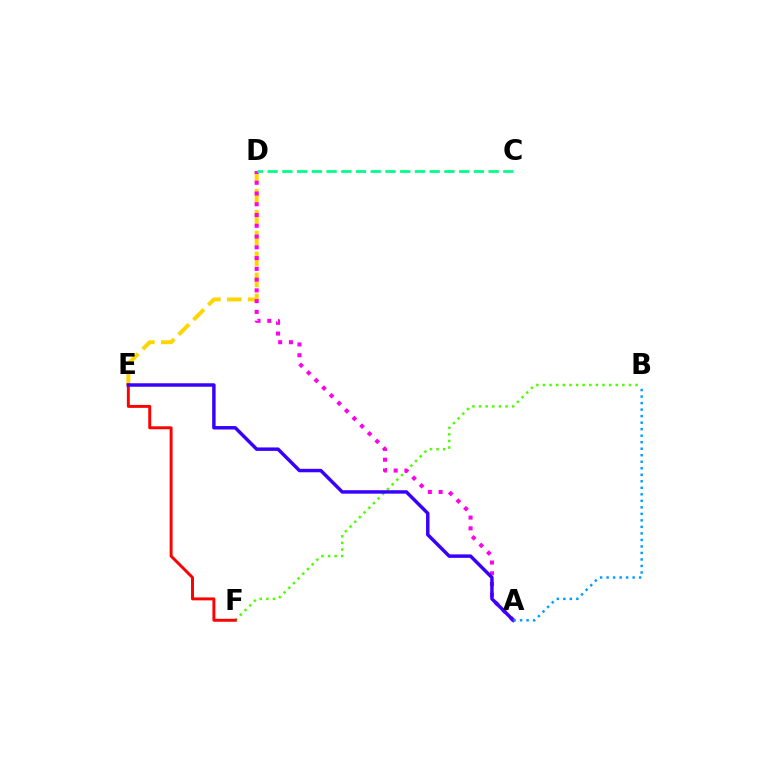{('B', 'F'): [{'color': '#4fff00', 'line_style': 'dotted', 'thickness': 1.8}], ('D', 'E'): [{'color': '#ffd500', 'line_style': 'dashed', 'thickness': 2.85}], ('A', 'D'): [{'color': '#ff00ed', 'line_style': 'dotted', 'thickness': 2.92}], ('E', 'F'): [{'color': '#ff0000', 'line_style': 'solid', 'thickness': 2.12}], ('A', 'E'): [{'color': '#3700ff', 'line_style': 'solid', 'thickness': 2.48}], ('A', 'B'): [{'color': '#009eff', 'line_style': 'dotted', 'thickness': 1.77}], ('C', 'D'): [{'color': '#00ff86', 'line_style': 'dashed', 'thickness': 2.0}]}